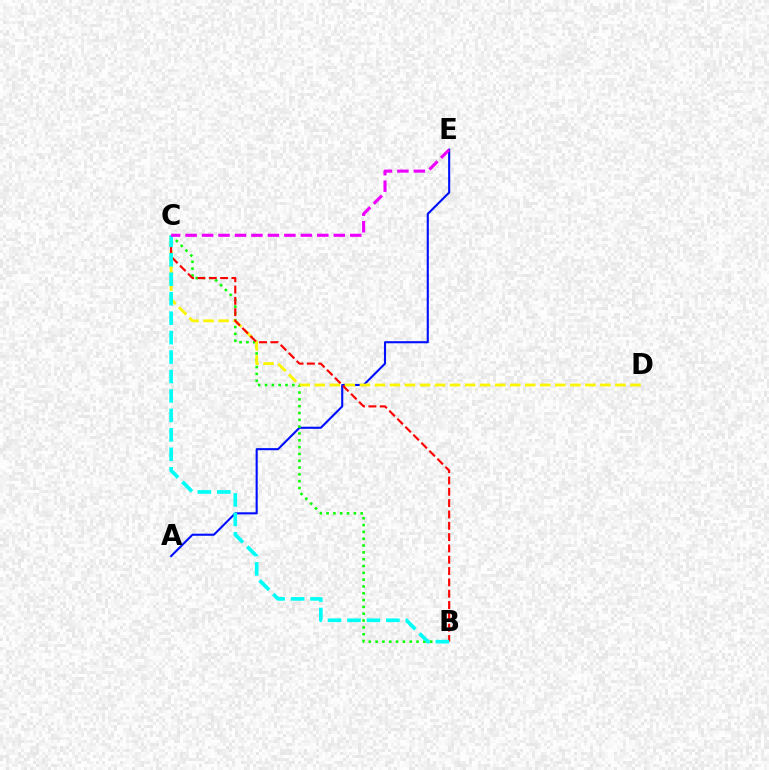{('A', 'E'): [{'color': '#0010ff', 'line_style': 'solid', 'thickness': 1.52}], ('B', 'C'): [{'color': '#08ff00', 'line_style': 'dotted', 'thickness': 1.85}, {'color': '#ff0000', 'line_style': 'dashed', 'thickness': 1.54}, {'color': '#00fff6', 'line_style': 'dashed', 'thickness': 2.64}], ('C', 'D'): [{'color': '#fcf500', 'line_style': 'dashed', 'thickness': 2.04}], ('C', 'E'): [{'color': '#ee00ff', 'line_style': 'dashed', 'thickness': 2.24}]}